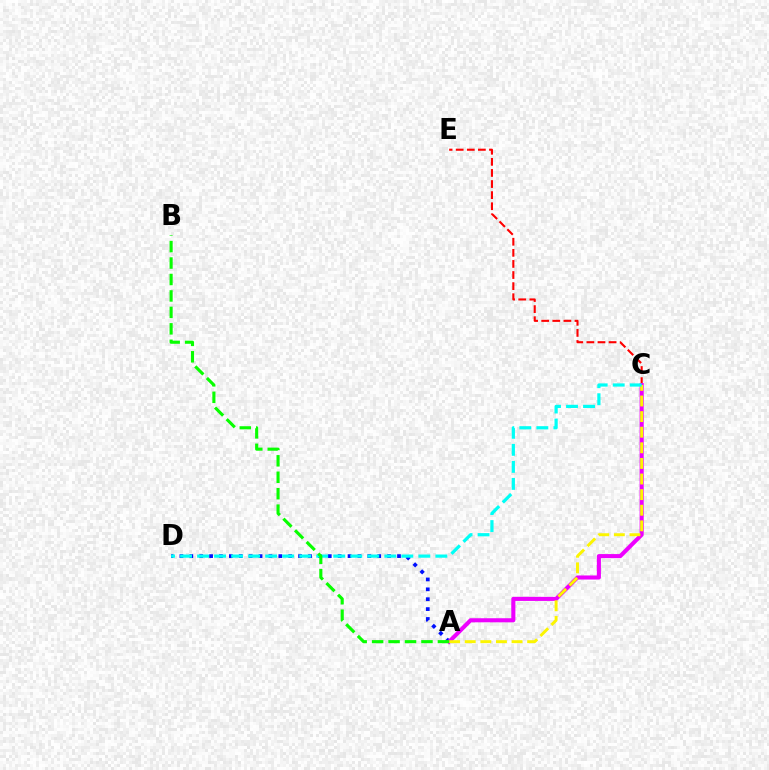{('A', 'D'): [{'color': '#0010ff', 'line_style': 'dotted', 'thickness': 2.69}], ('C', 'E'): [{'color': '#ff0000', 'line_style': 'dashed', 'thickness': 1.51}], ('A', 'C'): [{'color': '#ee00ff', 'line_style': 'solid', 'thickness': 2.94}, {'color': '#fcf500', 'line_style': 'dashed', 'thickness': 2.12}], ('C', 'D'): [{'color': '#00fff6', 'line_style': 'dashed', 'thickness': 2.31}], ('A', 'B'): [{'color': '#08ff00', 'line_style': 'dashed', 'thickness': 2.23}]}